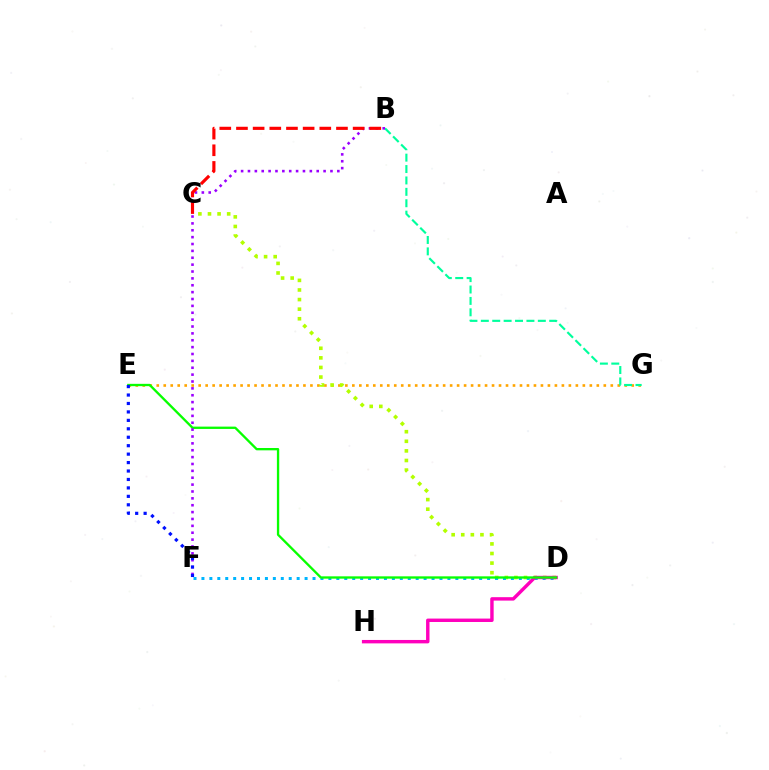{('E', 'G'): [{'color': '#ffa500', 'line_style': 'dotted', 'thickness': 1.9}], ('C', 'D'): [{'color': '#b3ff00', 'line_style': 'dotted', 'thickness': 2.61}], ('D', 'F'): [{'color': '#00b5ff', 'line_style': 'dotted', 'thickness': 2.16}], ('D', 'H'): [{'color': '#ff00bd', 'line_style': 'solid', 'thickness': 2.46}], ('B', 'G'): [{'color': '#00ff9d', 'line_style': 'dashed', 'thickness': 1.55}], ('D', 'E'): [{'color': '#08ff00', 'line_style': 'solid', 'thickness': 1.68}], ('B', 'F'): [{'color': '#9b00ff', 'line_style': 'dotted', 'thickness': 1.87}], ('B', 'C'): [{'color': '#ff0000', 'line_style': 'dashed', 'thickness': 2.26}], ('E', 'F'): [{'color': '#0010ff', 'line_style': 'dotted', 'thickness': 2.29}]}